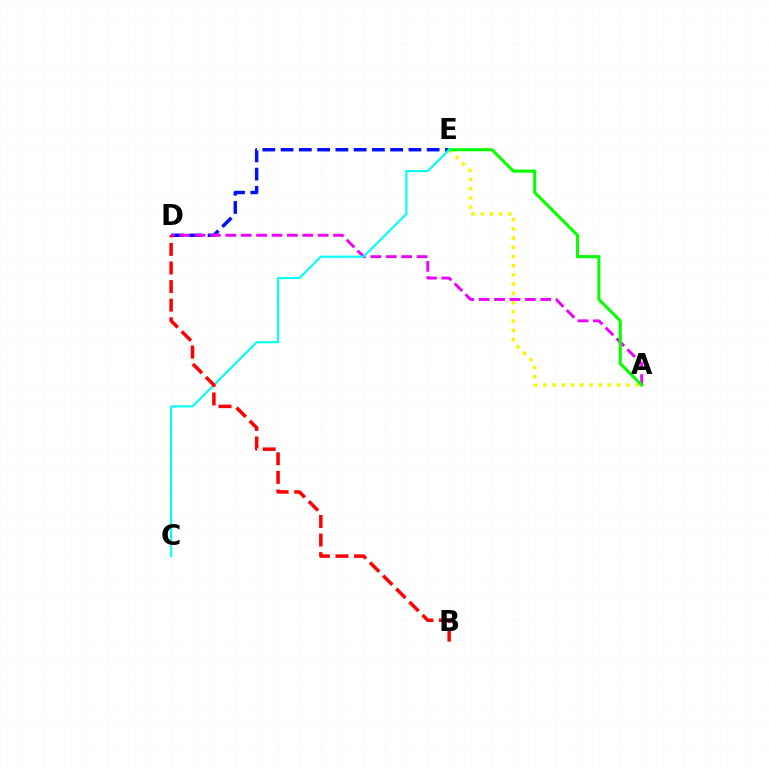{('D', 'E'): [{'color': '#0010ff', 'line_style': 'dashed', 'thickness': 2.48}], ('A', 'E'): [{'color': '#fcf500', 'line_style': 'dotted', 'thickness': 2.5}, {'color': '#08ff00', 'line_style': 'solid', 'thickness': 2.21}], ('A', 'D'): [{'color': '#ee00ff', 'line_style': 'dashed', 'thickness': 2.09}], ('C', 'E'): [{'color': '#00fff6', 'line_style': 'solid', 'thickness': 1.52}], ('B', 'D'): [{'color': '#ff0000', 'line_style': 'dashed', 'thickness': 2.52}]}